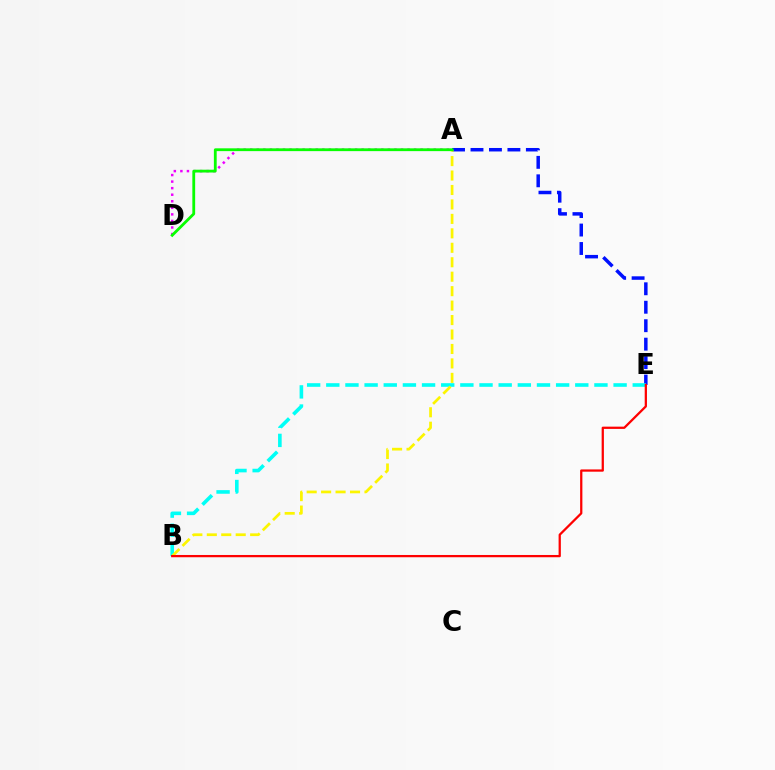{('A', 'D'): [{'color': '#ee00ff', 'line_style': 'dotted', 'thickness': 1.78}, {'color': '#08ff00', 'line_style': 'solid', 'thickness': 2.02}], ('A', 'E'): [{'color': '#0010ff', 'line_style': 'dashed', 'thickness': 2.51}], ('B', 'E'): [{'color': '#00fff6', 'line_style': 'dashed', 'thickness': 2.6}, {'color': '#ff0000', 'line_style': 'solid', 'thickness': 1.63}], ('A', 'B'): [{'color': '#fcf500', 'line_style': 'dashed', 'thickness': 1.96}]}